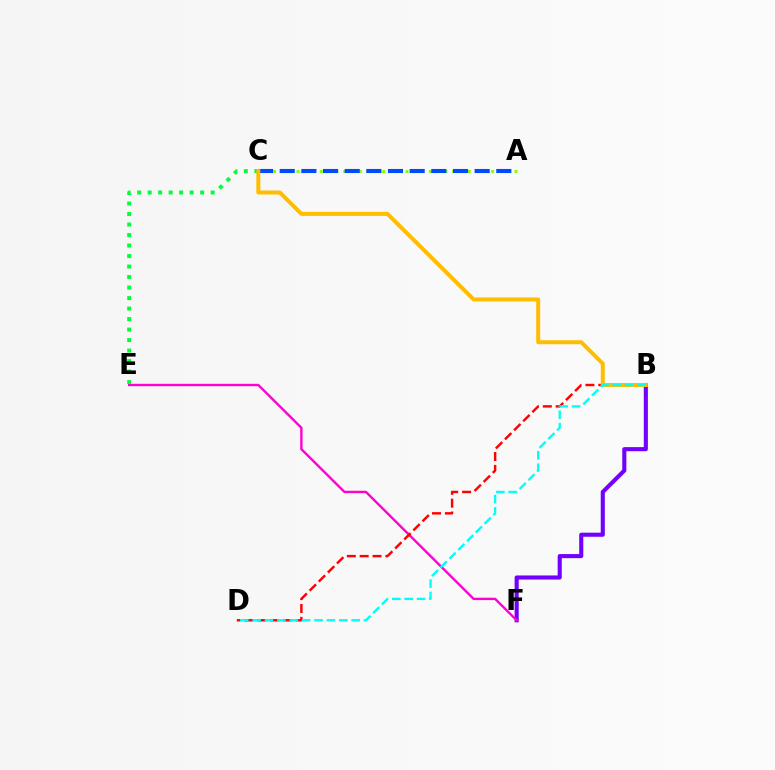{('A', 'C'): [{'color': '#84ff00', 'line_style': 'dotted', 'thickness': 2.12}, {'color': '#004bff', 'line_style': 'dashed', 'thickness': 2.94}], ('B', 'F'): [{'color': '#7200ff', 'line_style': 'solid', 'thickness': 2.95}], ('E', 'F'): [{'color': '#ff00cf', 'line_style': 'solid', 'thickness': 1.71}], ('C', 'E'): [{'color': '#00ff39', 'line_style': 'dotted', 'thickness': 2.85}], ('B', 'D'): [{'color': '#ff0000', 'line_style': 'dashed', 'thickness': 1.75}, {'color': '#00fff6', 'line_style': 'dashed', 'thickness': 1.68}], ('B', 'C'): [{'color': '#ffbd00', 'line_style': 'solid', 'thickness': 2.87}]}